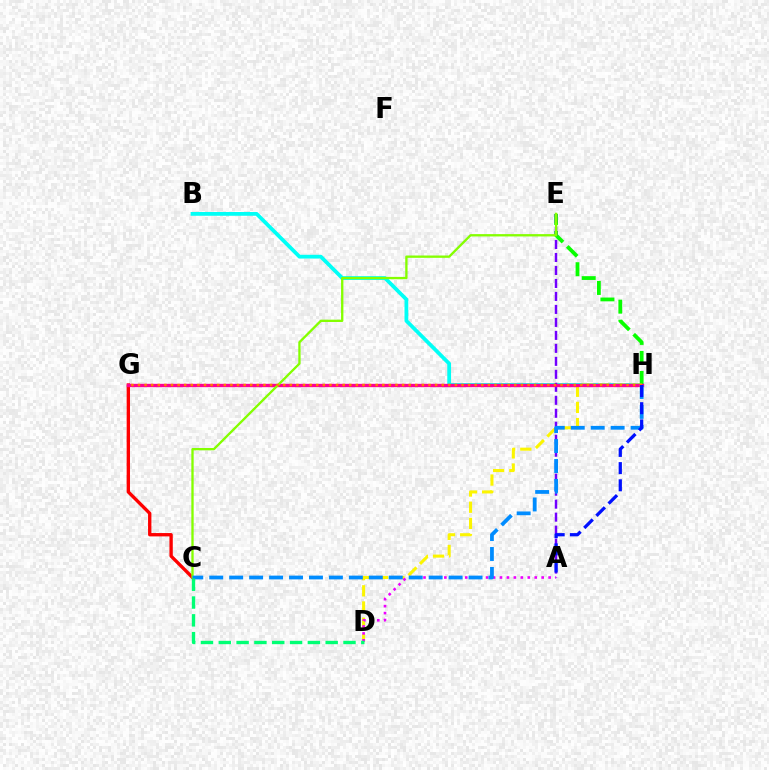{('B', 'H'): [{'color': '#00fff6', 'line_style': 'solid', 'thickness': 2.71}], ('E', 'H'): [{'color': '#08ff00', 'line_style': 'dashed', 'thickness': 2.72}], ('D', 'H'): [{'color': '#fcf500', 'line_style': 'dashed', 'thickness': 2.2}], ('A', 'E'): [{'color': '#7200ff', 'line_style': 'dashed', 'thickness': 1.76}], ('C', 'G'): [{'color': '#ff0000', 'line_style': 'solid', 'thickness': 2.41}], ('G', 'H'): [{'color': '#ff0094', 'line_style': 'solid', 'thickness': 2.41}, {'color': '#ff7c00', 'line_style': 'dotted', 'thickness': 1.79}], ('C', 'E'): [{'color': '#84ff00', 'line_style': 'solid', 'thickness': 1.68}], ('A', 'D'): [{'color': '#ee00ff', 'line_style': 'dotted', 'thickness': 1.89}], ('C', 'H'): [{'color': '#008cff', 'line_style': 'dashed', 'thickness': 2.71}], ('A', 'H'): [{'color': '#0010ff', 'line_style': 'dashed', 'thickness': 2.34}], ('C', 'D'): [{'color': '#00ff74', 'line_style': 'dashed', 'thickness': 2.42}]}